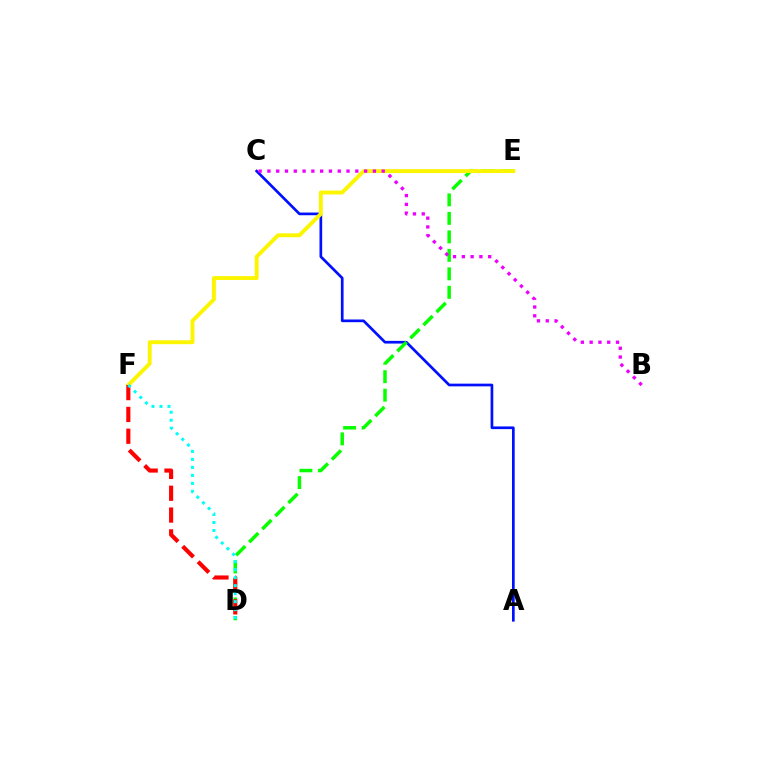{('A', 'C'): [{'color': '#0010ff', 'line_style': 'solid', 'thickness': 1.94}], ('D', 'E'): [{'color': '#08ff00', 'line_style': 'dashed', 'thickness': 2.51}], ('E', 'F'): [{'color': '#fcf500', 'line_style': 'solid', 'thickness': 2.8}], ('D', 'F'): [{'color': '#ff0000', 'line_style': 'dashed', 'thickness': 2.96}, {'color': '#00fff6', 'line_style': 'dotted', 'thickness': 2.17}], ('B', 'C'): [{'color': '#ee00ff', 'line_style': 'dotted', 'thickness': 2.39}]}